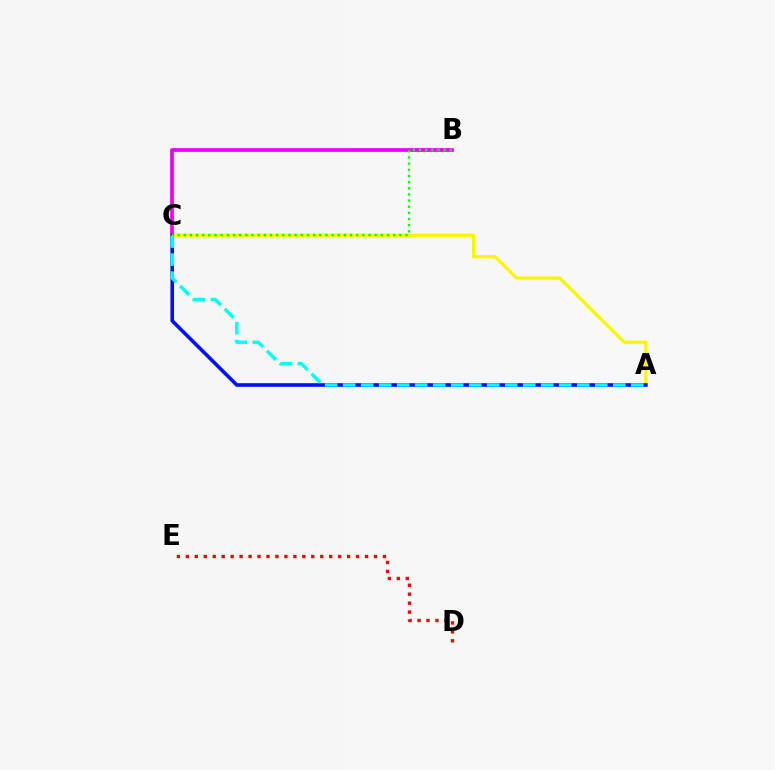{('D', 'E'): [{'color': '#ff0000', 'line_style': 'dotted', 'thickness': 2.43}], ('B', 'C'): [{'color': '#ee00ff', 'line_style': 'solid', 'thickness': 2.69}, {'color': '#08ff00', 'line_style': 'dotted', 'thickness': 1.67}], ('A', 'C'): [{'color': '#fcf500', 'line_style': 'solid', 'thickness': 2.34}, {'color': '#0010ff', 'line_style': 'solid', 'thickness': 2.6}, {'color': '#00fff6', 'line_style': 'dashed', 'thickness': 2.45}]}